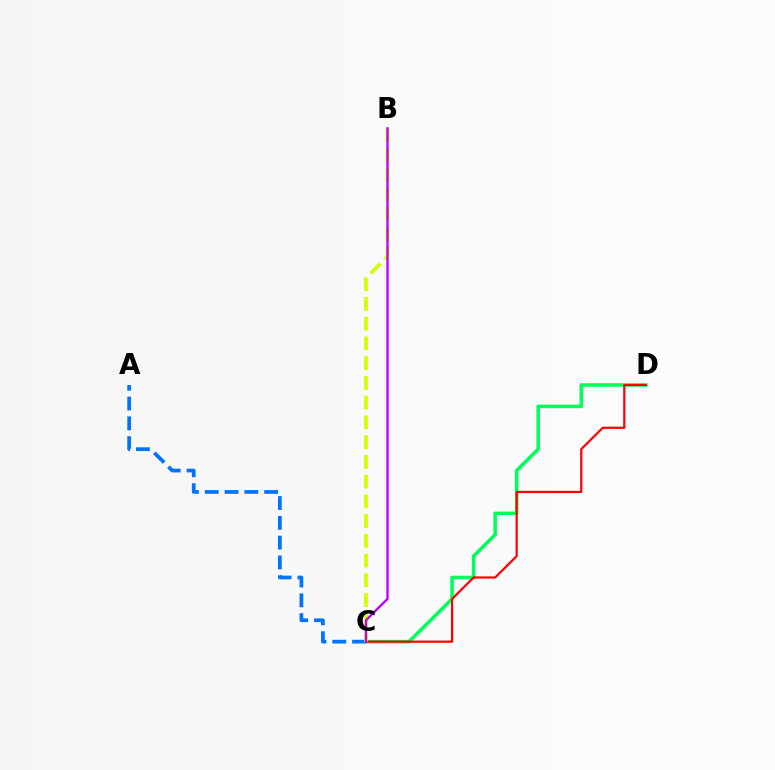{('A', 'C'): [{'color': '#0074ff', 'line_style': 'dashed', 'thickness': 2.69}], ('C', 'D'): [{'color': '#00ff5c', 'line_style': 'solid', 'thickness': 2.55}, {'color': '#ff0000', 'line_style': 'solid', 'thickness': 1.59}], ('B', 'C'): [{'color': '#d1ff00', 'line_style': 'dashed', 'thickness': 2.68}, {'color': '#b900ff', 'line_style': 'solid', 'thickness': 1.66}]}